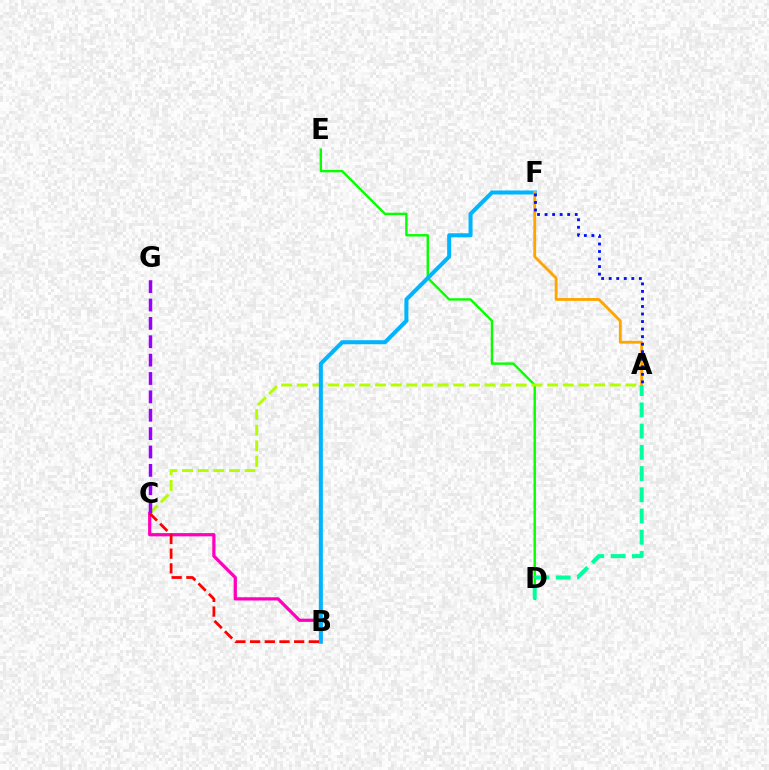{('B', 'C'): [{'color': '#ff00bd', 'line_style': 'solid', 'thickness': 2.33}, {'color': '#ff0000', 'line_style': 'dashed', 'thickness': 2.0}], ('D', 'E'): [{'color': '#08ff00', 'line_style': 'solid', 'thickness': 1.73}], ('A', 'C'): [{'color': '#b3ff00', 'line_style': 'dashed', 'thickness': 2.13}], ('B', 'F'): [{'color': '#00b5ff', 'line_style': 'solid', 'thickness': 2.9}], ('A', 'F'): [{'color': '#ffa500', 'line_style': 'solid', 'thickness': 2.05}, {'color': '#0010ff', 'line_style': 'dotted', 'thickness': 2.05}], ('C', 'G'): [{'color': '#9b00ff', 'line_style': 'dashed', 'thickness': 2.5}], ('A', 'D'): [{'color': '#00ff9d', 'line_style': 'dashed', 'thickness': 2.88}]}